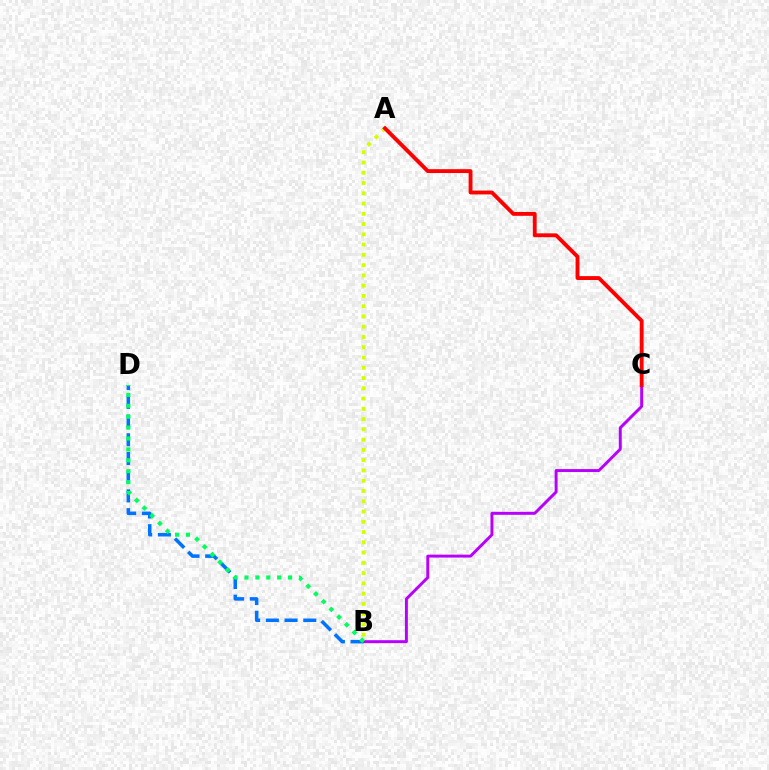{('B', 'C'): [{'color': '#b900ff', 'line_style': 'solid', 'thickness': 2.13}], ('B', 'D'): [{'color': '#0074ff', 'line_style': 'dashed', 'thickness': 2.54}, {'color': '#00ff5c', 'line_style': 'dotted', 'thickness': 2.96}], ('A', 'B'): [{'color': '#d1ff00', 'line_style': 'dotted', 'thickness': 2.79}], ('A', 'C'): [{'color': '#ff0000', 'line_style': 'solid', 'thickness': 2.78}]}